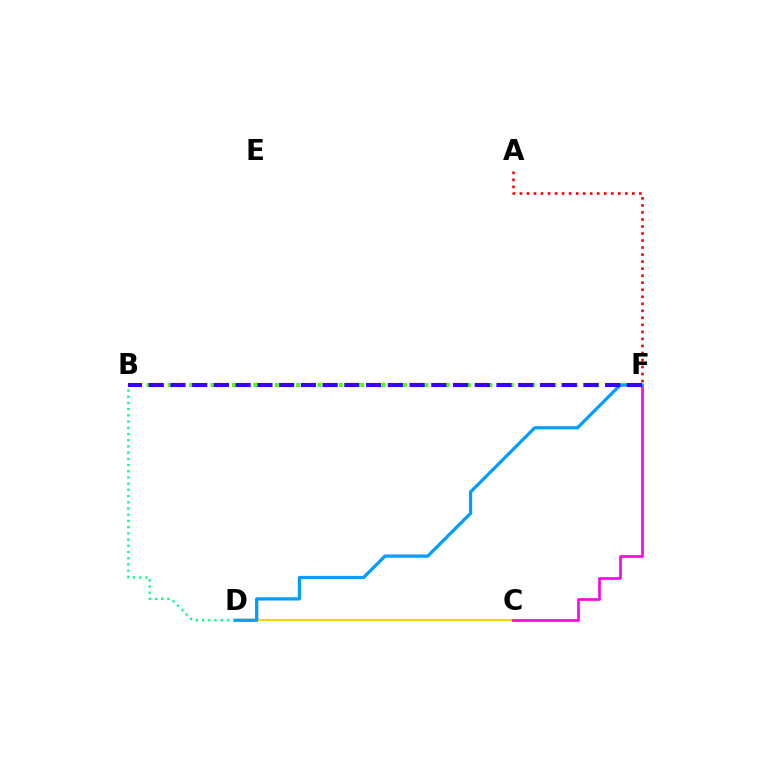{('B', 'D'): [{'color': '#00ff86', 'line_style': 'dotted', 'thickness': 1.69}], ('A', 'F'): [{'color': '#ff0000', 'line_style': 'dotted', 'thickness': 1.91}], ('C', 'D'): [{'color': '#ffd500', 'line_style': 'solid', 'thickness': 1.54}], ('C', 'F'): [{'color': '#ff00ed', 'line_style': 'solid', 'thickness': 1.92}], ('B', 'F'): [{'color': '#4fff00', 'line_style': 'dotted', 'thickness': 2.9}, {'color': '#3700ff', 'line_style': 'dashed', 'thickness': 2.95}], ('D', 'F'): [{'color': '#009eff', 'line_style': 'solid', 'thickness': 2.34}]}